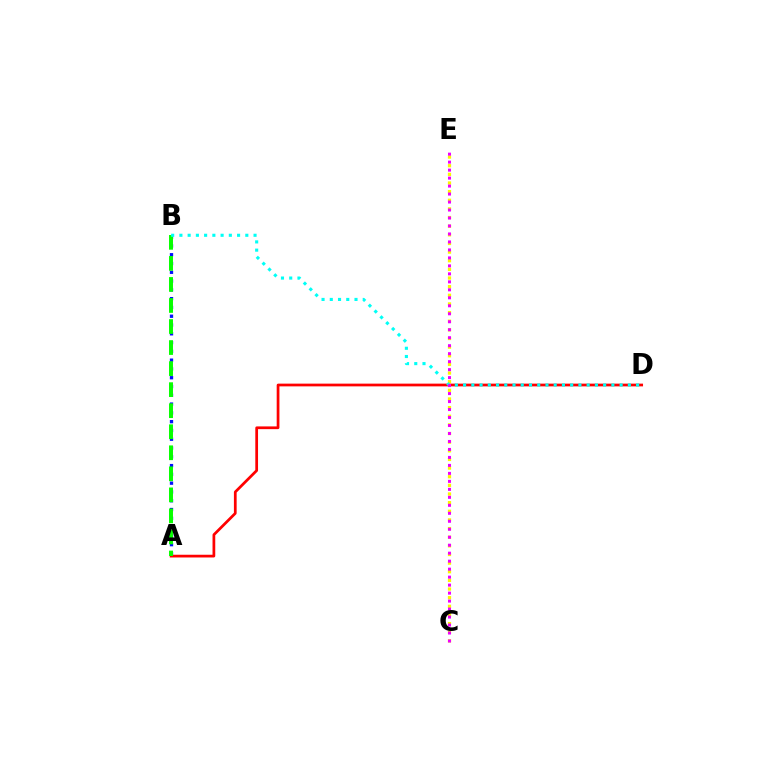{('A', 'B'): [{'color': '#0010ff', 'line_style': 'dotted', 'thickness': 2.39}, {'color': '#08ff00', 'line_style': 'dashed', 'thickness': 2.86}], ('C', 'E'): [{'color': '#fcf500', 'line_style': 'dotted', 'thickness': 2.35}, {'color': '#ee00ff', 'line_style': 'dotted', 'thickness': 2.17}], ('A', 'D'): [{'color': '#ff0000', 'line_style': 'solid', 'thickness': 1.97}], ('B', 'D'): [{'color': '#00fff6', 'line_style': 'dotted', 'thickness': 2.24}]}